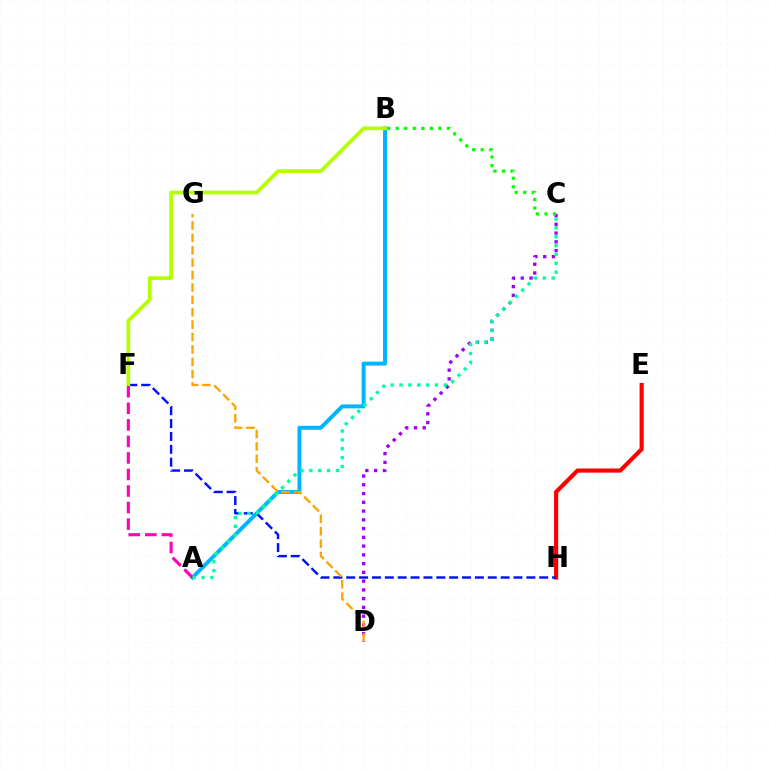{('C', 'D'): [{'color': '#9b00ff', 'line_style': 'dotted', 'thickness': 2.38}], ('E', 'H'): [{'color': '#ff0000', 'line_style': 'solid', 'thickness': 2.99}], ('A', 'B'): [{'color': '#00b5ff', 'line_style': 'solid', 'thickness': 2.84}], ('F', 'H'): [{'color': '#0010ff', 'line_style': 'dashed', 'thickness': 1.75}], ('B', 'F'): [{'color': '#b3ff00', 'line_style': 'solid', 'thickness': 2.66}], ('A', 'F'): [{'color': '#ff00bd', 'line_style': 'dashed', 'thickness': 2.25}], ('D', 'G'): [{'color': '#ffa500', 'line_style': 'dashed', 'thickness': 1.68}], ('B', 'C'): [{'color': '#08ff00', 'line_style': 'dotted', 'thickness': 2.32}], ('A', 'C'): [{'color': '#00ff9d', 'line_style': 'dotted', 'thickness': 2.41}]}